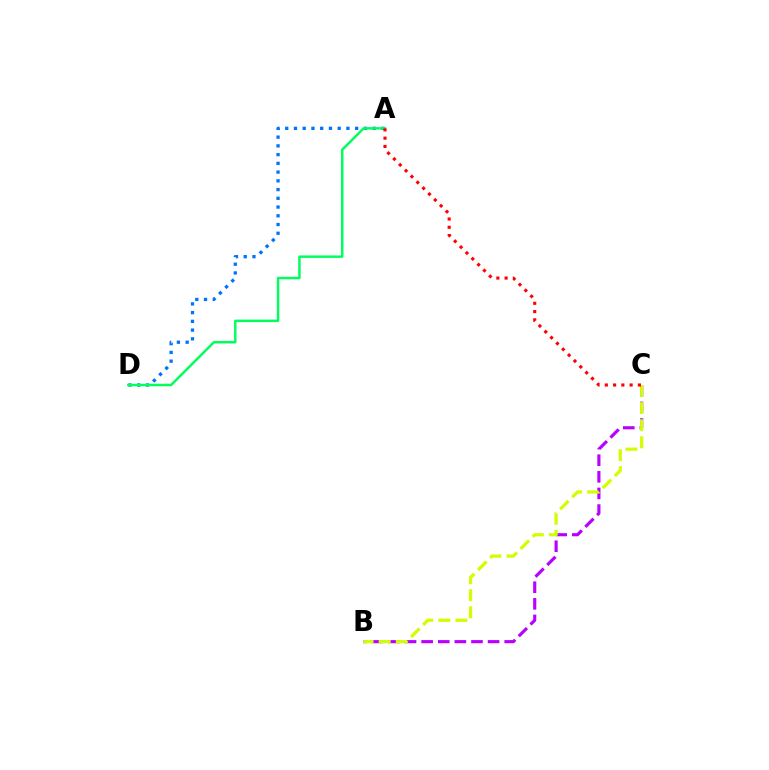{('B', 'C'): [{'color': '#b900ff', 'line_style': 'dashed', 'thickness': 2.26}, {'color': '#d1ff00', 'line_style': 'dashed', 'thickness': 2.33}], ('A', 'D'): [{'color': '#0074ff', 'line_style': 'dotted', 'thickness': 2.37}, {'color': '#00ff5c', 'line_style': 'solid', 'thickness': 1.78}], ('A', 'C'): [{'color': '#ff0000', 'line_style': 'dotted', 'thickness': 2.25}]}